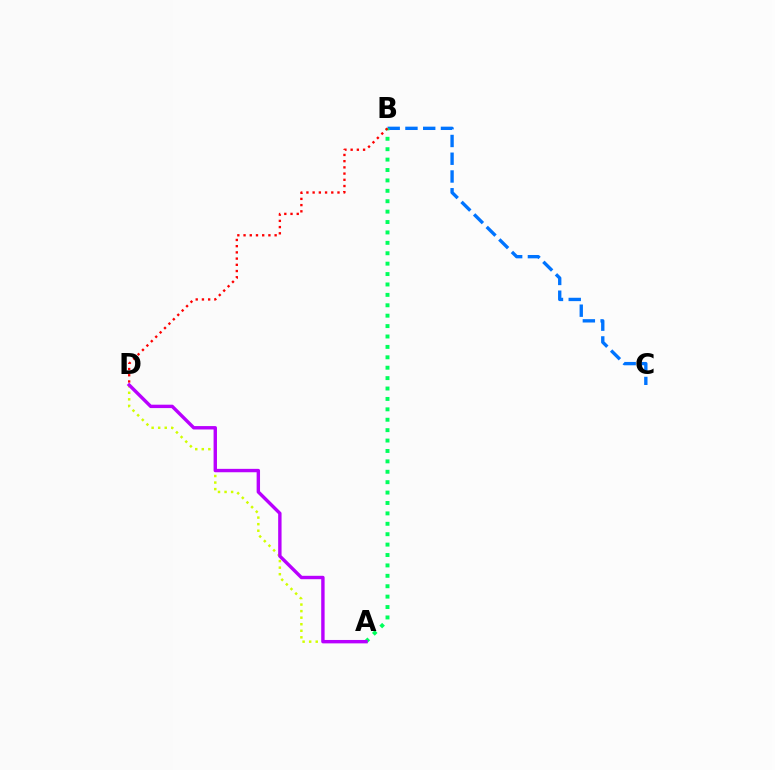{('B', 'C'): [{'color': '#0074ff', 'line_style': 'dashed', 'thickness': 2.41}], ('A', 'B'): [{'color': '#00ff5c', 'line_style': 'dotted', 'thickness': 2.83}], ('A', 'D'): [{'color': '#d1ff00', 'line_style': 'dotted', 'thickness': 1.78}, {'color': '#b900ff', 'line_style': 'solid', 'thickness': 2.45}], ('B', 'D'): [{'color': '#ff0000', 'line_style': 'dotted', 'thickness': 1.69}]}